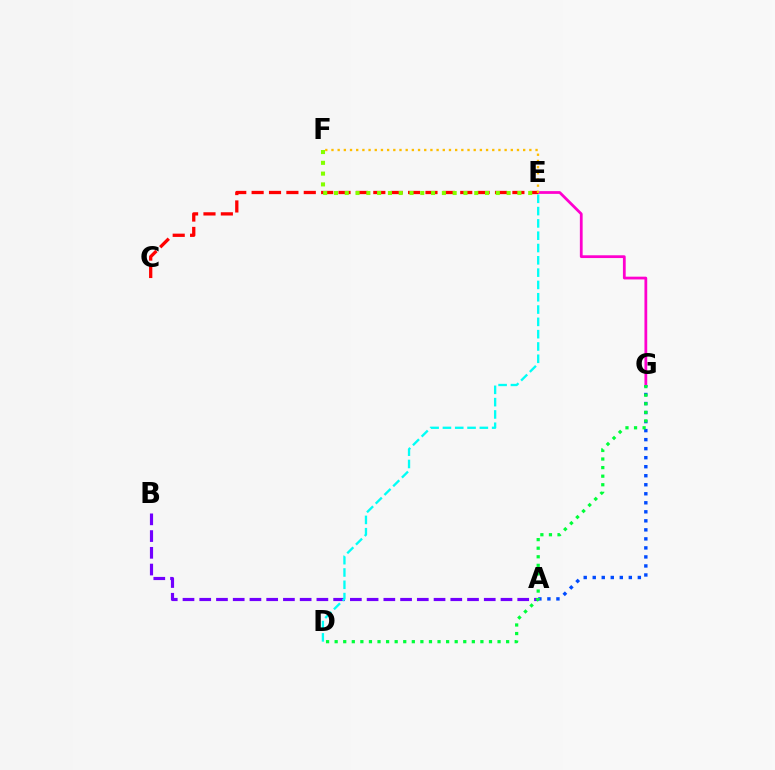{('A', 'B'): [{'color': '#7200ff', 'line_style': 'dashed', 'thickness': 2.27}], ('A', 'G'): [{'color': '#004bff', 'line_style': 'dotted', 'thickness': 2.45}], ('E', 'G'): [{'color': '#ff00cf', 'line_style': 'solid', 'thickness': 1.99}], ('C', 'E'): [{'color': '#ff0000', 'line_style': 'dashed', 'thickness': 2.36}], ('D', 'G'): [{'color': '#00ff39', 'line_style': 'dotted', 'thickness': 2.33}], ('D', 'E'): [{'color': '#00fff6', 'line_style': 'dashed', 'thickness': 1.67}], ('E', 'F'): [{'color': '#ffbd00', 'line_style': 'dotted', 'thickness': 1.68}, {'color': '#84ff00', 'line_style': 'dotted', 'thickness': 2.93}]}